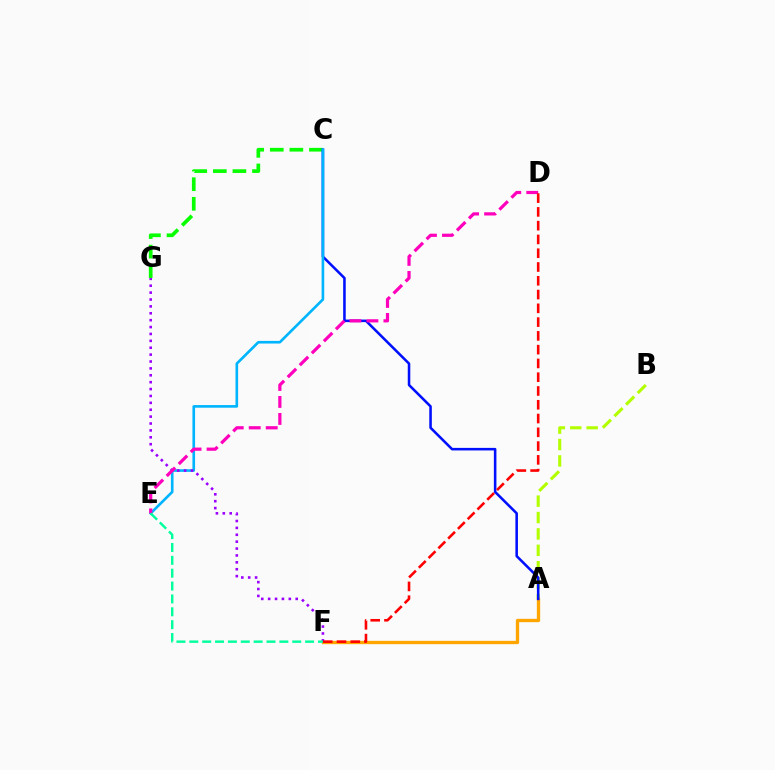{('C', 'G'): [{'color': '#08ff00', 'line_style': 'dashed', 'thickness': 2.66}], ('A', 'B'): [{'color': '#b3ff00', 'line_style': 'dashed', 'thickness': 2.23}], ('A', 'F'): [{'color': '#ffa500', 'line_style': 'solid', 'thickness': 2.38}], ('A', 'C'): [{'color': '#0010ff', 'line_style': 'solid', 'thickness': 1.84}], ('C', 'E'): [{'color': '#00b5ff', 'line_style': 'solid', 'thickness': 1.9}], ('F', 'G'): [{'color': '#9b00ff', 'line_style': 'dotted', 'thickness': 1.87}], ('D', 'E'): [{'color': '#ff00bd', 'line_style': 'dashed', 'thickness': 2.31}], ('E', 'F'): [{'color': '#00ff9d', 'line_style': 'dashed', 'thickness': 1.75}], ('D', 'F'): [{'color': '#ff0000', 'line_style': 'dashed', 'thickness': 1.87}]}